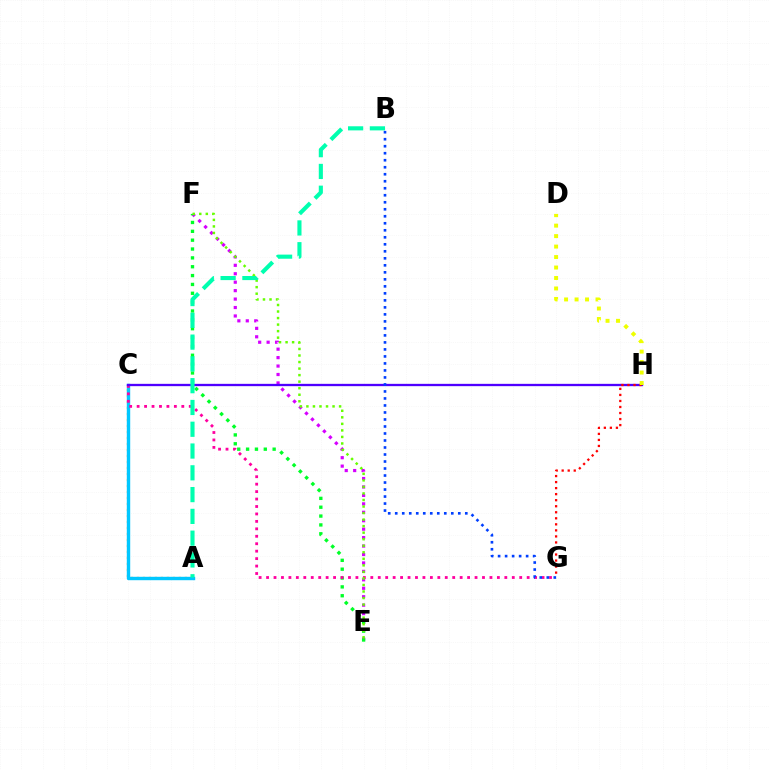{('E', 'F'): [{'color': '#d600ff', 'line_style': 'dotted', 'thickness': 2.29}, {'color': '#00ff27', 'line_style': 'dotted', 'thickness': 2.41}, {'color': '#66ff00', 'line_style': 'dotted', 'thickness': 1.78}], ('A', 'C'): [{'color': '#ff8800', 'line_style': 'dotted', 'thickness': 1.63}, {'color': '#00c7ff', 'line_style': 'solid', 'thickness': 2.45}], ('C', 'G'): [{'color': '#ff00a0', 'line_style': 'dotted', 'thickness': 2.02}], ('C', 'H'): [{'color': '#4f00ff', 'line_style': 'solid', 'thickness': 1.66}], ('G', 'H'): [{'color': '#ff0000', 'line_style': 'dotted', 'thickness': 1.64}], ('D', 'H'): [{'color': '#eeff00', 'line_style': 'dotted', 'thickness': 2.85}], ('A', 'B'): [{'color': '#00ffaf', 'line_style': 'dashed', 'thickness': 2.96}], ('B', 'G'): [{'color': '#003fff', 'line_style': 'dotted', 'thickness': 1.9}]}